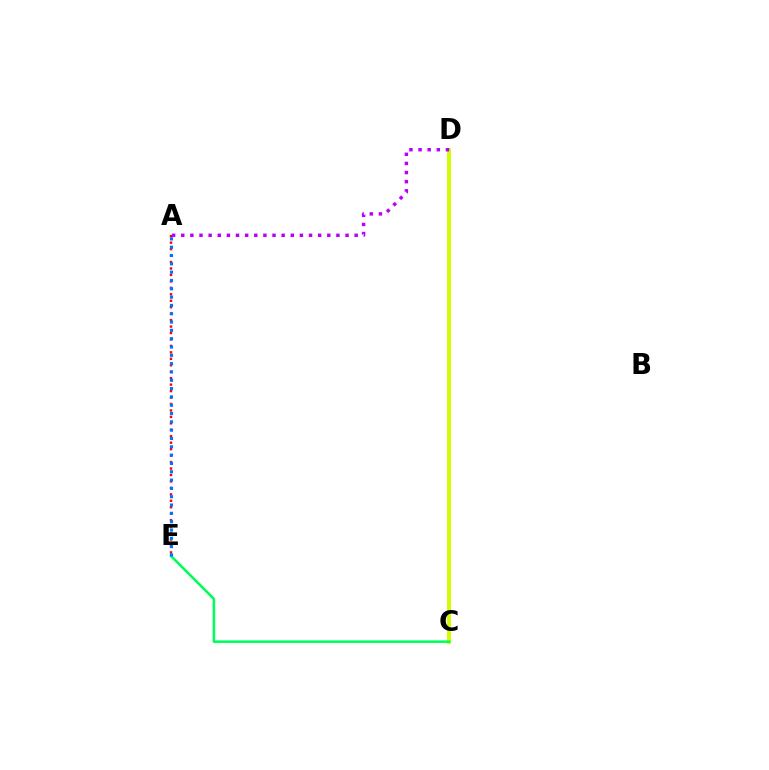{('A', 'E'): [{'color': '#ff0000', 'line_style': 'dotted', 'thickness': 1.75}, {'color': '#0074ff', 'line_style': 'dotted', 'thickness': 2.26}], ('C', 'D'): [{'color': '#d1ff00', 'line_style': 'solid', 'thickness': 2.83}], ('C', 'E'): [{'color': '#00ff5c', 'line_style': 'solid', 'thickness': 1.86}], ('A', 'D'): [{'color': '#b900ff', 'line_style': 'dotted', 'thickness': 2.48}]}